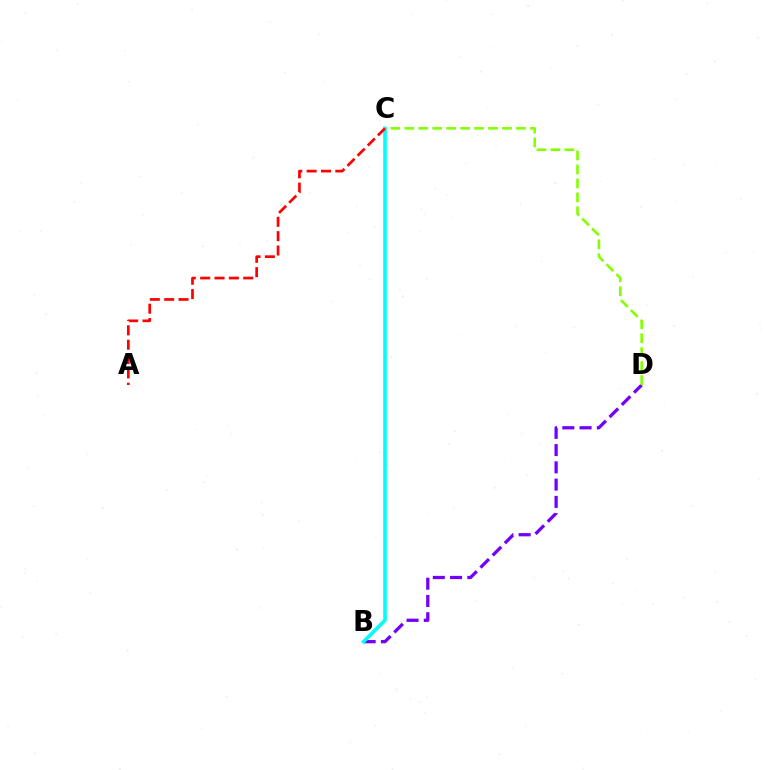{('B', 'D'): [{'color': '#7200ff', 'line_style': 'dashed', 'thickness': 2.34}], ('B', 'C'): [{'color': '#00fff6', 'line_style': 'solid', 'thickness': 2.61}], ('C', 'D'): [{'color': '#84ff00', 'line_style': 'dashed', 'thickness': 1.9}], ('A', 'C'): [{'color': '#ff0000', 'line_style': 'dashed', 'thickness': 1.95}]}